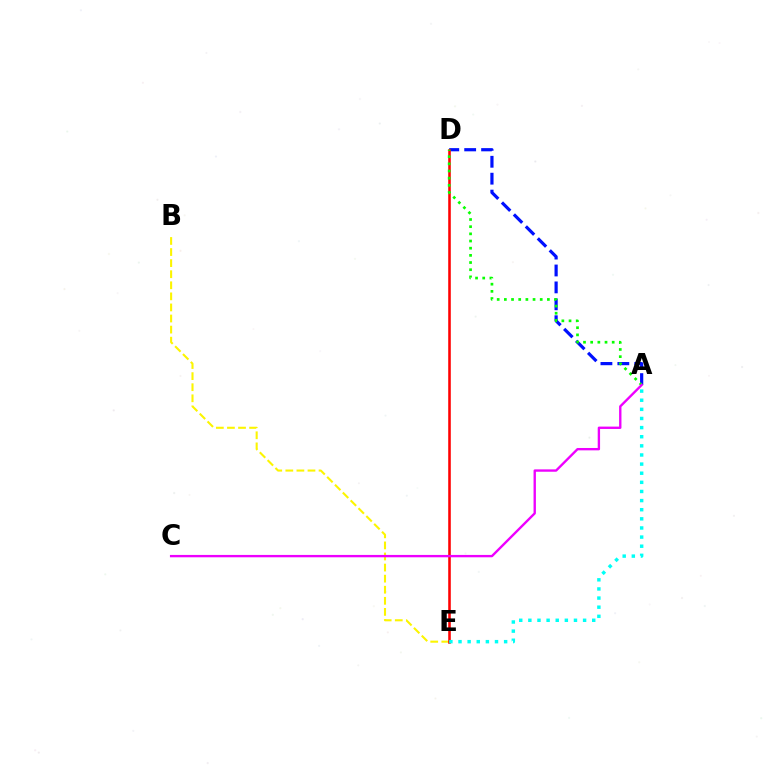{('A', 'D'): [{'color': '#0010ff', 'line_style': 'dashed', 'thickness': 2.3}, {'color': '#08ff00', 'line_style': 'dotted', 'thickness': 1.95}], ('B', 'E'): [{'color': '#fcf500', 'line_style': 'dashed', 'thickness': 1.51}], ('D', 'E'): [{'color': '#ff0000', 'line_style': 'solid', 'thickness': 1.85}], ('A', 'C'): [{'color': '#ee00ff', 'line_style': 'solid', 'thickness': 1.7}], ('A', 'E'): [{'color': '#00fff6', 'line_style': 'dotted', 'thickness': 2.48}]}